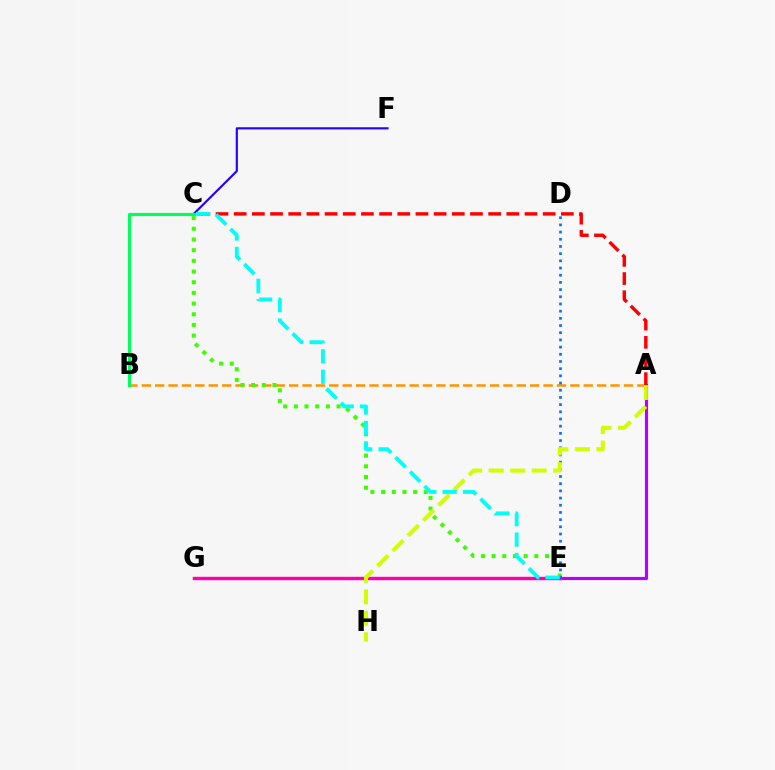{('A', 'B'): [{'color': '#ff9400', 'line_style': 'dashed', 'thickness': 1.82}], ('A', 'E'): [{'color': '#b900ff', 'line_style': 'solid', 'thickness': 2.26}], ('C', 'E'): [{'color': '#3dff00', 'line_style': 'dotted', 'thickness': 2.9}, {'color': '#00fff6', 'line_style': 'dashed', 'thickness': 2.77}], ('E', 'G'): [{'color': '#ff00ac', 'line_style': 'solid', 'thickness': 2.45}], ('C', 'F'): [{'color': '#2500ff', 'line_style': 'solid', 'thickness': 1.55}], ('D', 'E'): [{'color': '#0074ff', 'line_style': 'dotted', 'thickness': 1.95}], ('A', 'C'): [{'color': '#ff0000', 'line_style': 'dashed', 'thickness': 2.47}], ('A', 'H'): [{'color': '#d1ff00', 'line_style': 'dashed', 'thickness': 2.92}], ('B', 'C'): [{'color': '#00ff5c', 'line_style': 'solid', 'thickness': 2.27}]}